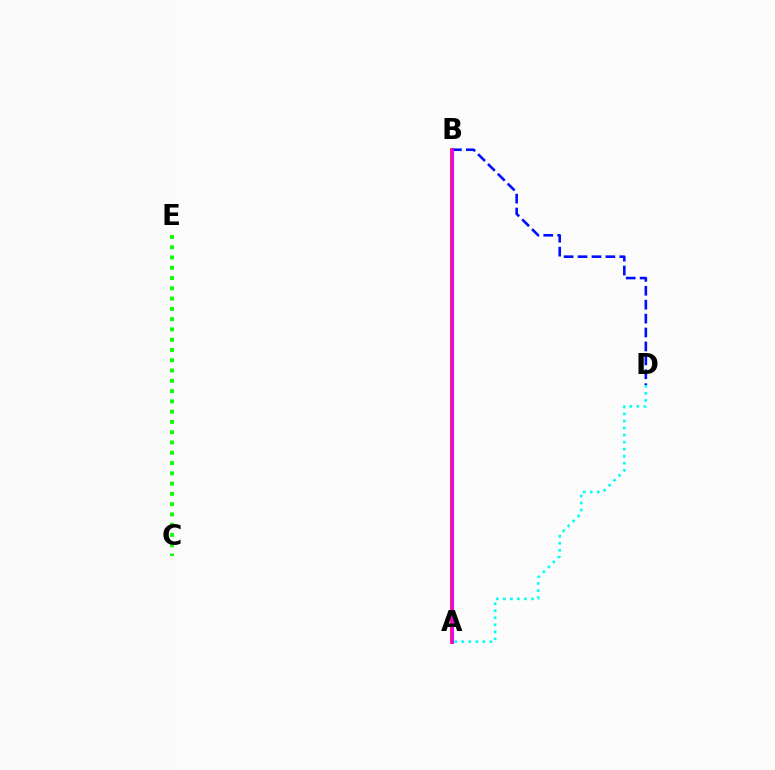{('A', 'B'): [{'color': '#fcf500', 'line_style': 'solid', 'thickness': 2.14}, {'color': '#ff0000', 'line_style': 'solid', 'thickness': 2.63}, {'color': '#ee00ff', 'line_style': 'solid', 'thickness': 2.11}], ('B', 'D'): [{'color': '#0010ff', 'line_style': 'dashed', 'thickness': 1.89}], ('C', 'E'): [{'color': '#08ff00', 'line_style': 'dotted', 'thickness': 2.79}], ('A', 'D'): [{'color': '#00fff6', 'line_style': 'dotted', 'thickness': 1.91}]}